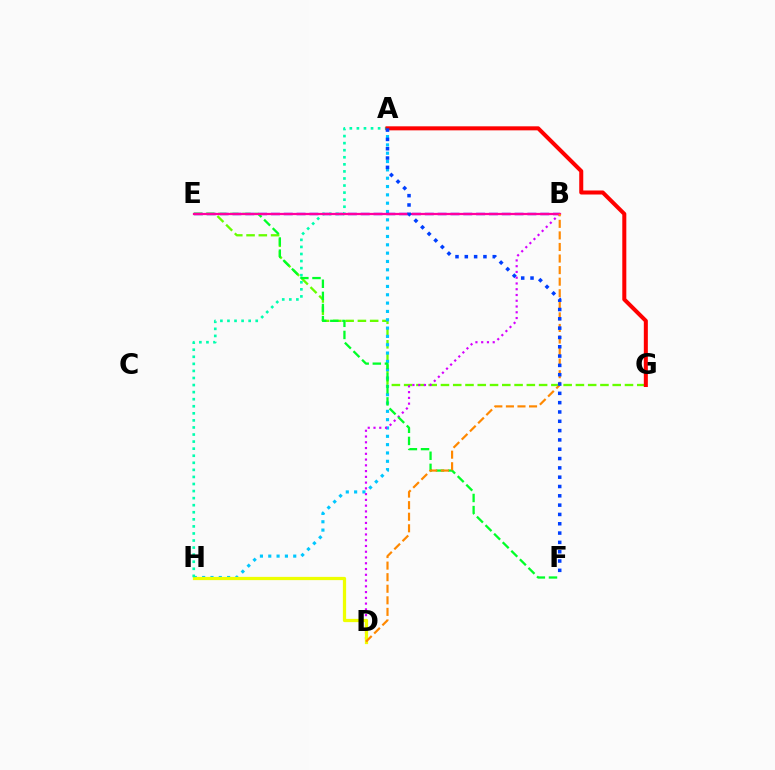{('E', 'G'): [{'color': '#66ff00', 'line_style': 'dashed', 'thickness': 1.67}], ('A', 'H'): [{'color': '#00c7ff', 'line_style': 'dotted', 'thickness': 2.26}, {'color': '#00ffaf', 'line_style': 'dotted', 'thickness': 1.92}], ('B', 'E'): [{'color': '#4f00ff', 'line_style': 'dashed', 'thickness': 1.74}, {'color': '#ff00a0', 'line_style': 'solid', 'thickness': 1.61}], ('B', 'D'): [{'color': '#d600ff', 'line_style': 'dotted', 'thickness': 1.57}, {'color': '#ff8800', 'line_style': 'dashed', 'thickness': 1.57}], ('E', 'F'): [{'color': '#00ff27', 'line_style': 'dashed', 'thickness': 1.65}], ('D', 'H'): [{'color': '#eeff00', 'line_style': 'solid', 'thickness': 2.34}], ('A', 'G'): [{'color': '#ff0000', 'line_style': 'solid', 'thickness': 2.9}], ('A', 'F'): [{'color': '#003fff', 'line_style': 'dotted', 'thickness': 2.53}]}